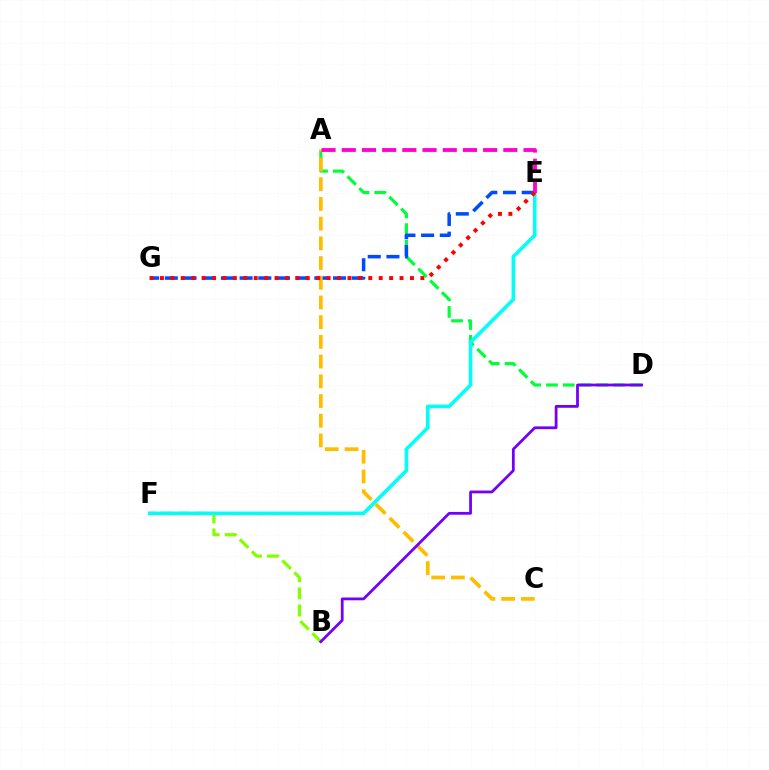{('A', 'D'): [{'color': '#00ff39', 'line_style': 'dashed', 'thickness': 2.28}], ('B', 'F'): [{'color': '#84ff00', 'line_style': 'dashed', 'thickness': 2.32}], ('E', 'G'): [{'color': '#004bff', 'line_style': 'dashed', 'thickness': 2.54}, {'color': '#ff0000', 'line_style': 'dotted', 'thickness': 2.83}], ('A', 'C'): [{'color': '#ffbd00', 'line_style': 'dashed', 'thickness': 2.68}], ('B', 'D'): [{'color': '#7200ff', 'line_style': 'solid', 'thickness': 2.0}], ('E', 'F'): [{'color': '#00fff6', 'line_style': 'solid', 'thickness': 2.57}], ('A', 'E'): [{'color': '#ff00cf', 'line_style': 'dashed', 'thickness': 2.74}]}